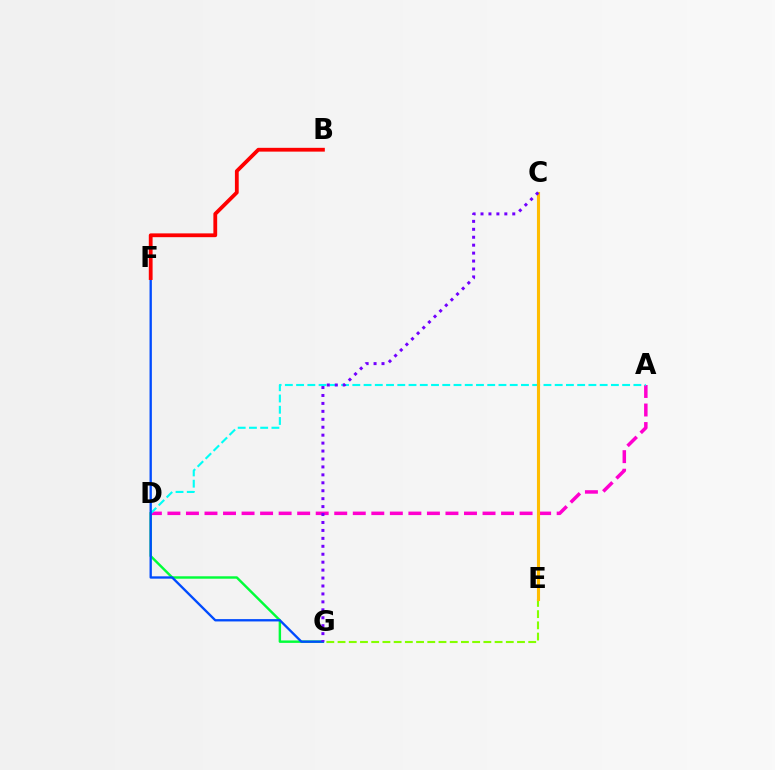{('D', 'G'): [{'color': '#00ff39', 'line_style': 'solid', 'thickness': 1.75}], ('A', 'D'): [{'color': '#ff00cf', 'line_style': 'dashed', 'thickness': 2.52}, {'color': '#00fff6', 'line_style': 'dashed', 'thickness': 1.53}], ('F', 'G'): [{'color': '#004bff', 'line_style': 'solid', 'thickness': 1.68}], ('E', 'G'): [{'color': '#84ff00', 'line_style': 'dashed', 'thickness': 1.52}], ('B', 'F'): [{'color': '#ff0000', 'line_style': 'solid', 'thickness': 2.73}], ('C', 'E'): [{'color': '#ffbd00', 'line_style': 'solid', 'thickness': 2.24}], ('C', 'G'): [{'color': '#7200ff', 'line_style': 'dotted', 'thickness': 2.16}]}